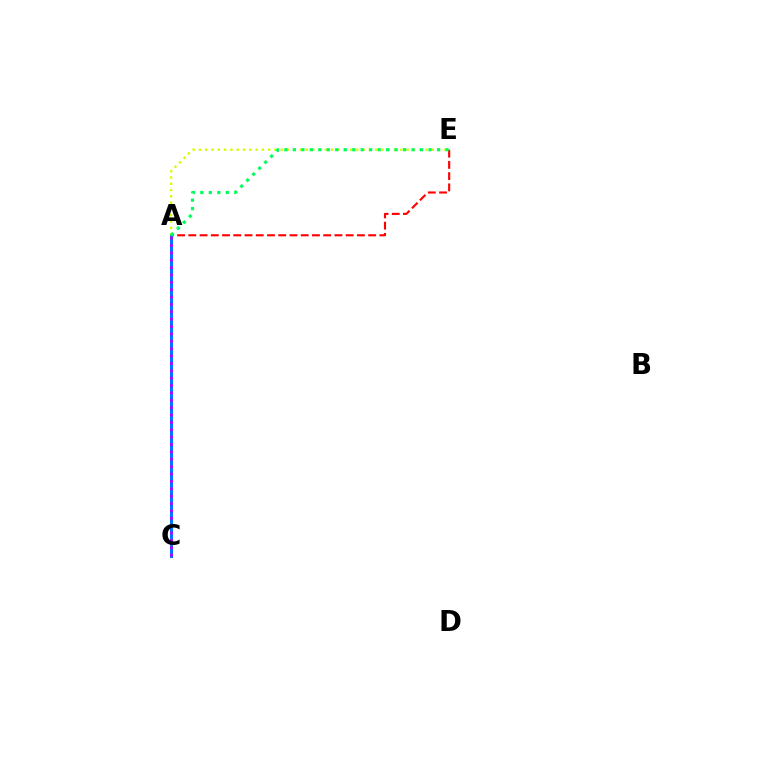{('A', 'E'): [{'color': '#ff0000', 'line_style': 'dashed', 'thickness': 1.53}, {'color': '#d1ff00', 'line_style': 'dotted', 'thickness': 1.71}, {'color': '#00ff5c', 'line_style': 'dotted', 'thickness': 2.3}], ('A', 'C'): [{'color': '#0074ff', 'line_style': 'solid', 'thickness': 2.21}, {'color': '#b900ff', 'line_style': 'dotted', 'thickness': 2.0}]}